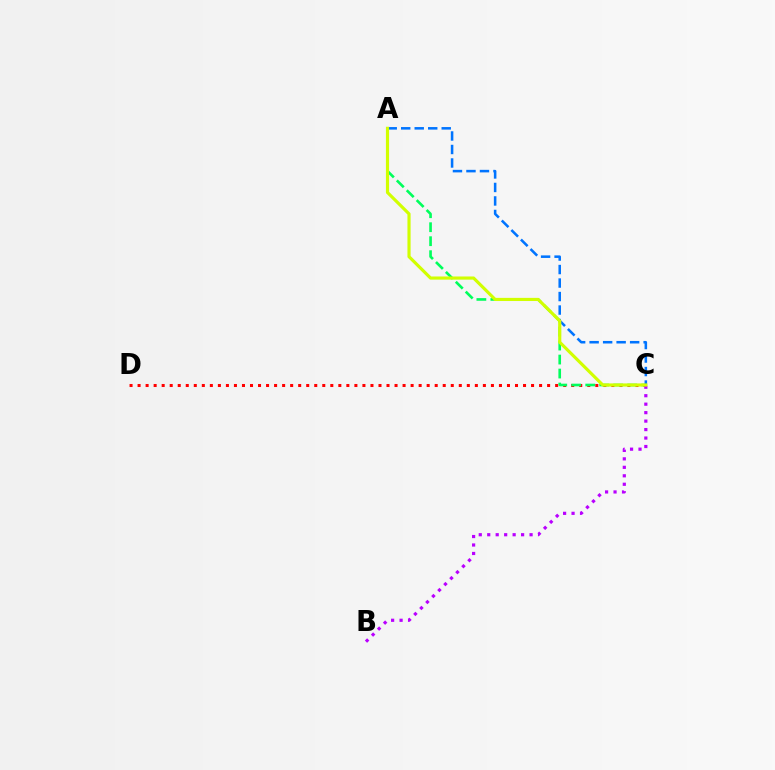{('C', 'D'): [{'color': '#ff0000', 'line_style': 'dotted', 'thickness': 2.18}], ('A', 'C'): [{'color': '#00ff5c', 'line_style': 'dashed', 'thickness': 1.9}, {'color': '#0074ff', 'line_style': 'dashed', 'thickness': 1.83}, {'color': '#d1ff00', 'line_style': 'solid', 'thickness': 2.27}], ('B', 'C'): [{'color': '#b900ff', 'line_style': 'dotted', 'thickness': 2.3}]}